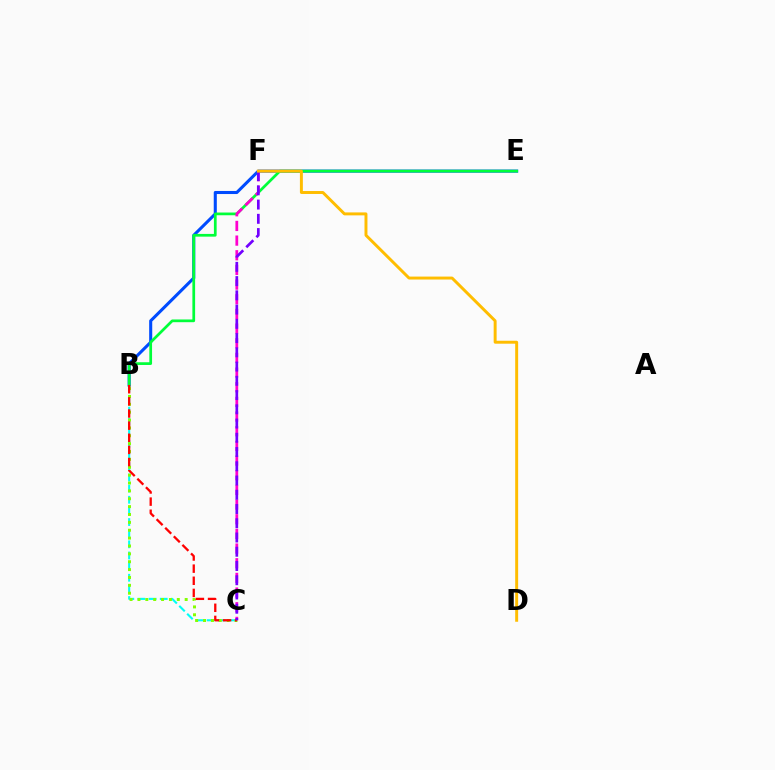{('B', 'E'): [{'color': '#004bff', 'line_style': 'solid', 'thickness': 2.21}, {'color': '#00ff39', 'line_style': 'solid', 'thickness': 1.96}], ('B', 'C'): [{'color': '#00fff6', 'line_style': 'dashed', 'thickness': 1.51}, {'color': '#84ff00', 'line_style': 'dotted', 'thickness': 2.14}, {'color': '#ff0000', 'line_style': 'dashed', 'thickness': 1.65}], ('C', 'F'): [{'color': '#ff00cf', 'line_style': 'dashed', 'thickness': 1.99}, {'color': '#7200ff', 'line_style': 'dashed', 'thickness': 1.94}], ('D', 'F'): [{'color': '#ffbd00', 'line_style': 'solid', 'thickness': 2.12}]}